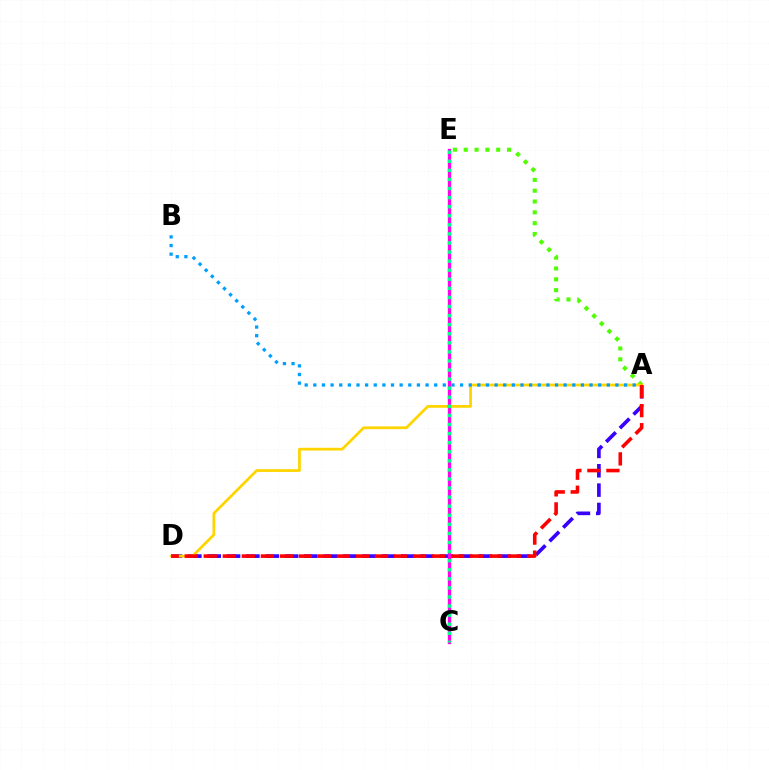{('A', 'E'): [{'color': '#4fff00', 'line_style': 'dotted', 'thickness': 2.94}], ('A', 'D'): [{'color': '#3700ff', 'line_style': 'dashed', 'thickness': 2.63}, {'color': '#ffd500', 'line_style': 'solid', 'thickness': 1.99}, {'color': '#ff0000', 'line_style': 'dashed', 'thickness': 2.58}], ('A', 'B'): [{'color': '#009eff', 'line_style': 'dotted', 'thickness': 2.35}], ('C', 'E'): [{'color': '#ff00ed', 'line_style': 'solid', 'thickness': 2.39}, {'color': '#00ff86', 'line_style': 'dotted', 'thickness': 2.47}]}